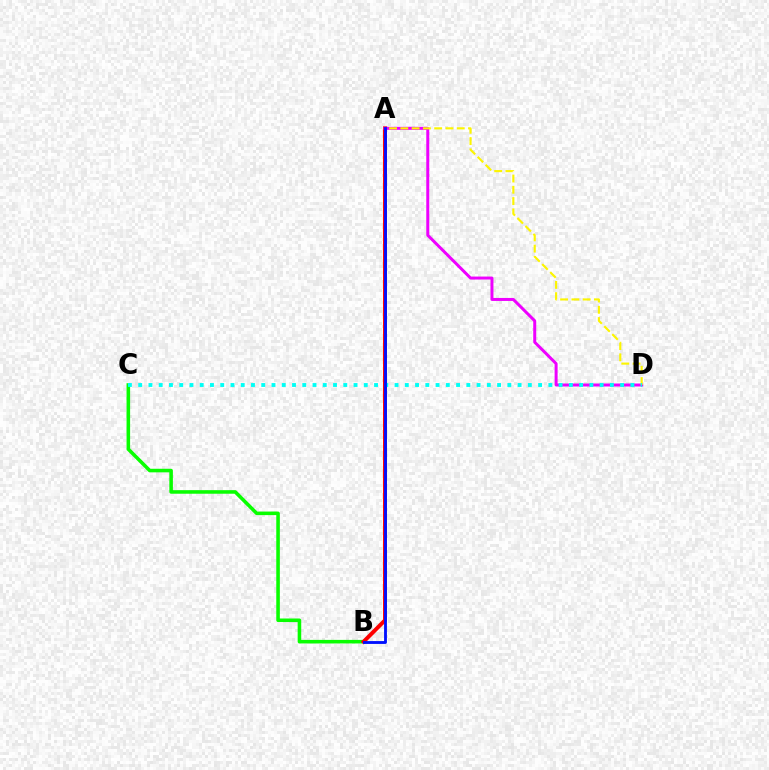{('B', 'C'): [{'color': '#08ff00', 'line_style': 'solid', 'thickness': 2.56}], ('A', 'B'): [{'color': '#ff0000', 'line_style': 'solid', 'thickness': 2.84}, {'color': '#0010ff', 'line_style': 'solid', 'thickness': 2.05}], ('A', 'D'): [{'color': '#ee00ff', 'line_style': 'solid', 'thickness': 2.15}, {'color': '#fcf500', 'line_style': 'dashed', 'thickness': 1.53}], ('C', 'D'): [{'color': '#00fff6', 'line_style': 'dotted', 'thickness': 2.79}]}